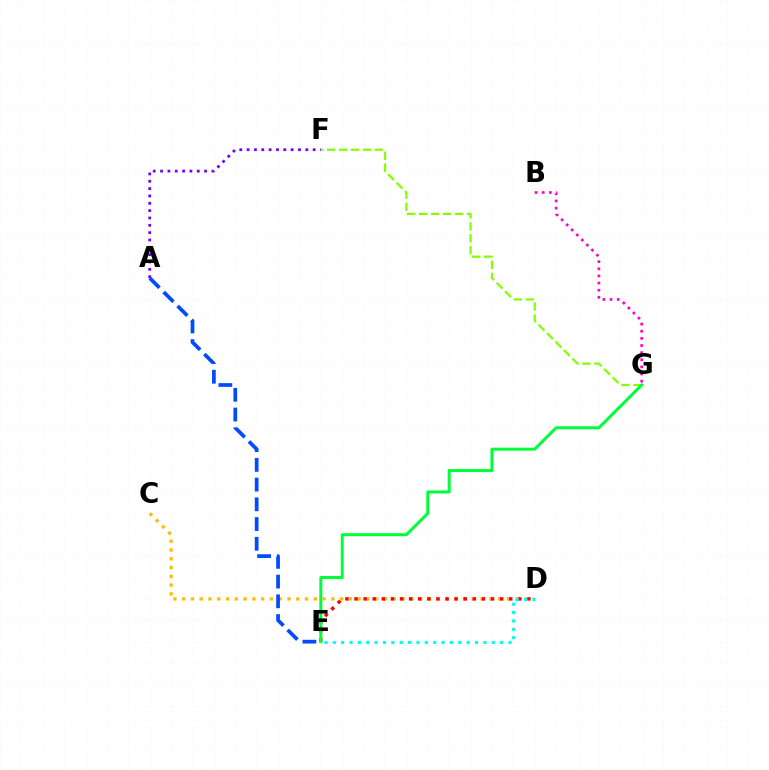{('B', 'G'): [{'color': '#ff00cf', 'line_style': 'dotted', 'thickness': 1.94}], ('F', 'G'): [{'color': '#84ff00', 'line_style': 'dashed', 'thickness': 1.63}], ('C', 'D'): [{'color': '#ffbd00', 'line_style': 'dotted', 'thickness': 2.38}], ('D', 'E'): [{'color': '#ff0000', 'line_style': 'dotted', 'thickness': 2.47}, {'color': '#00fff6', 'line_style': 'dotted', 'thickness': 2.27}], ('A', 'E'): [{'color': '#004bff', 'line_style': 'dashed', 'thickness': 2.68}], ('A', 'F'): [{'color': '#7200ff', 'line_style': 'dotted', 'thickness': 1.99}], ('E', 'G'): [{'color': '#00ff39', 'line_style': 'solid', 'thickness': 2.15}]}